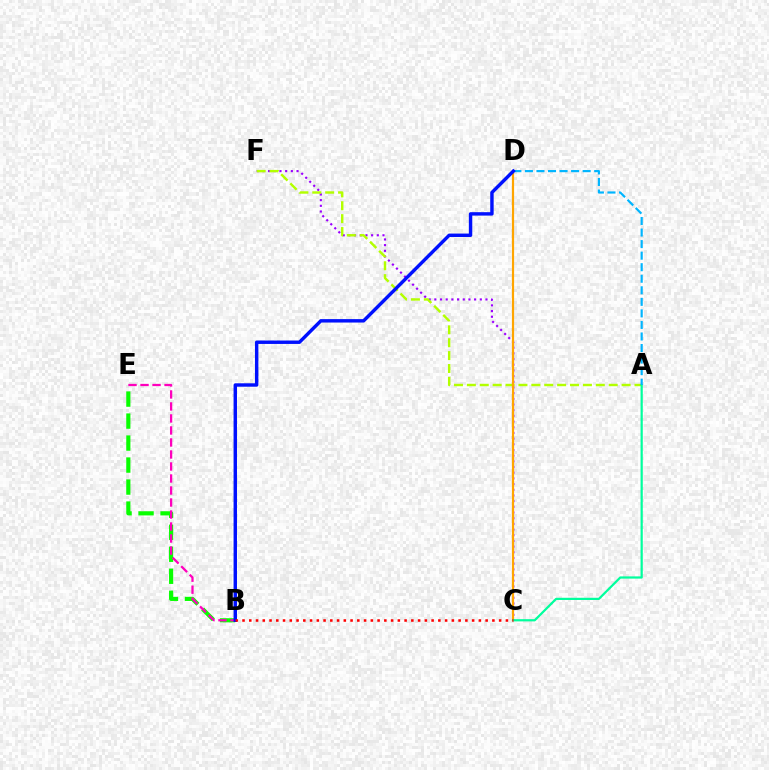{('C', 'F'): [{'color': '#9b00ff', 'line_style': 'dotted', 'thickness': 1.54}], ('A', 'F'): [{'color': '#b3ff00', 'line_style': 'dashed', 'thickness': 1.75}], ('B', 'E'): [{'color': '#08ff00', 'line_style': 'dashed', 'thickness': 2.99}, {'color': '#ff00bd', 'line_style': 'dashed', 'thickness': 1.63}], ('C', 'D'): [{'color': '#ffa500', 'line_style': 'solid', 'thickness': 1.58}], ('A', 'C'): [{'color': '#00ff9d', 'line_style': 'solid', 'thickness': 1.6}], ('A', 'D'): [{'color': '#00b5ff', 'line_style': 'dashed', 'thickness': 1.57}], ('B', 'D'): [{'color': '#0010ff', 'line_style': 'solid', 'thickness': 2.46}], ('B', 'C'): [{'color': '#ff0000', 'line_style': 'dotted', 'thickness': 1.83}]}